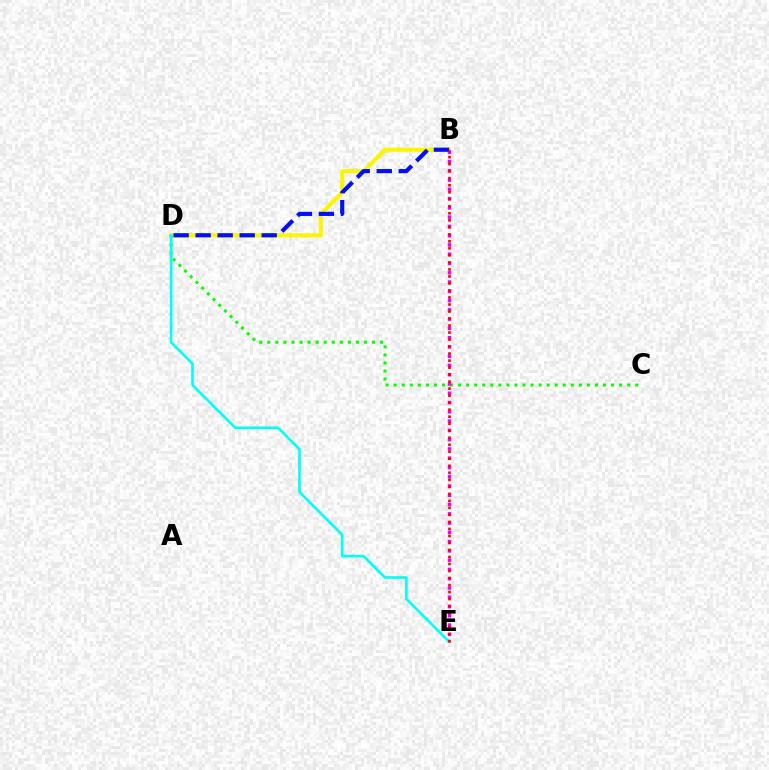{('B', 'D'): [{'color': '#fcf500', 'line_style': 'solid', 'thickness': 2.9}, {'color': '#0010ff', 'line_style': 'dashed', 'thickness': 2.99}], ('C', 'D'): [{'color': '#08ff00', 'line_style': 'dotted', 'thickness': 2.19}], ('B', 'E'): [{'color': '#ee00ff', 'line_style': 'dotted', 'thickness': 2.52}, {'color': '#ff0000', 'line_style': 'dotted', 'thickness': 1.91}], ('D', 'E'): [{'color': '#00fff6', 'line_style': 'solid', 'thickness': 1.9}]}